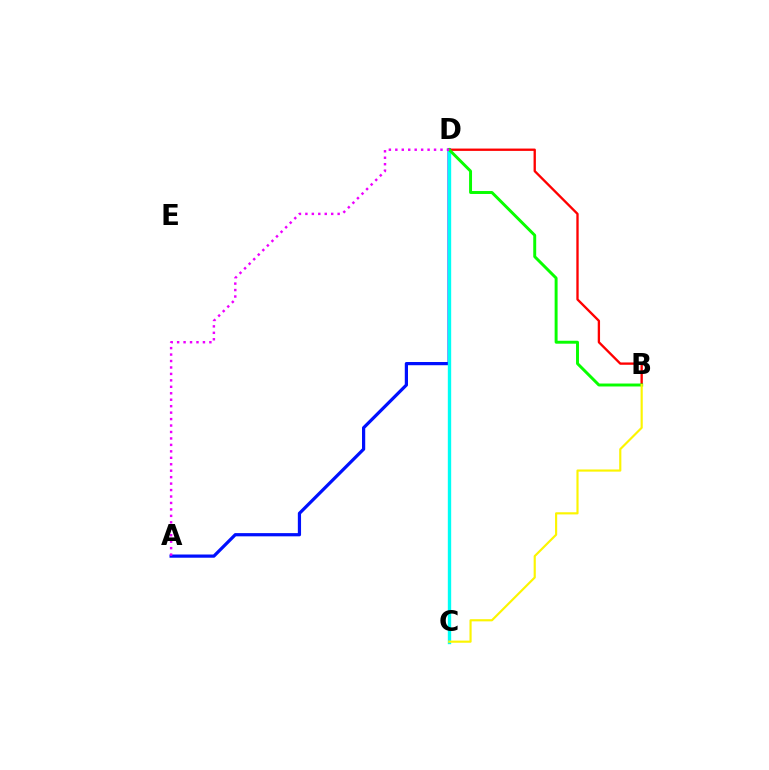{('A', 'D'): [{'color': '#0010ff', 'line_style': 'solid', 'thickness': 2.31}, {'color': '#ee00ff', 'line_style': 'dotted', 'thickness': 1.75}], ('C', 'D'): [{'color': '#00fff6', 'line_style': 'solid', 'thickness': 2.42}], ('B', 'D'): [{'color': '#ff0000', 'line_style': 'solid', 'thickness': 1.68}, {'color': '#08ff00', 'line_style': 'solid', 'thickness': 2.12}], ('B', 'C'): [{'color': '#fcf500', 'line_style': 'solid', 'thickness': 1.55}]}